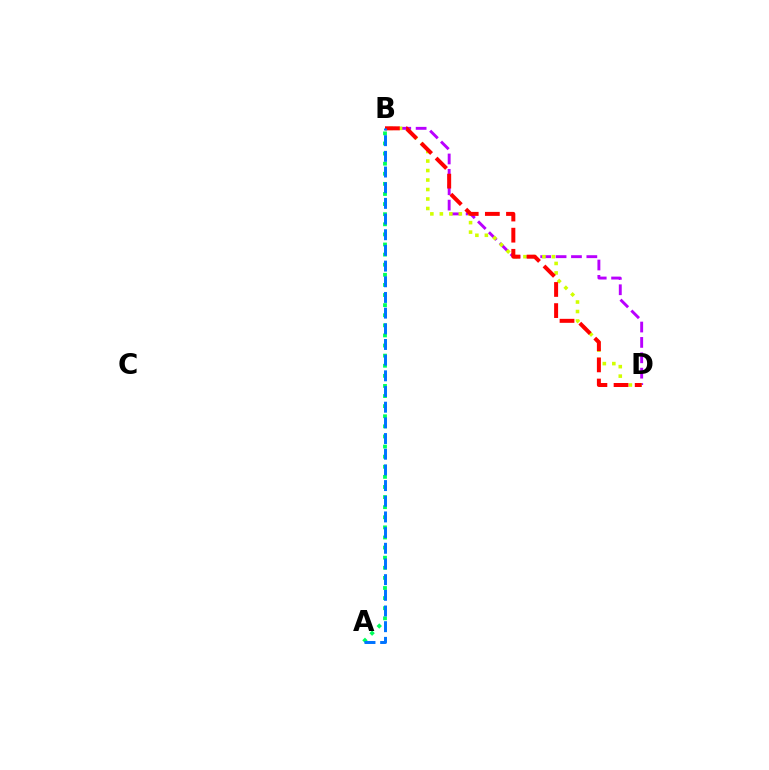{('B', 'D'): [{'color': '#b900ff', 'line_style': 'dashed', 'thickness': 2.09}, {'color': '#d1ff00', 'line_style': 'dotted', 'thickness': 2.58}, {'color': '#ff0000', 'line_style': 'dashed', 'thickness': 2.87}], ('A', 'B'): [{'color': '#00ff5c', 'line_style': 'dotted', 'thickness': 2.74}, {'color': '#0074ff', 'line_style': 'dashed', 'thickness': 2.13}]}